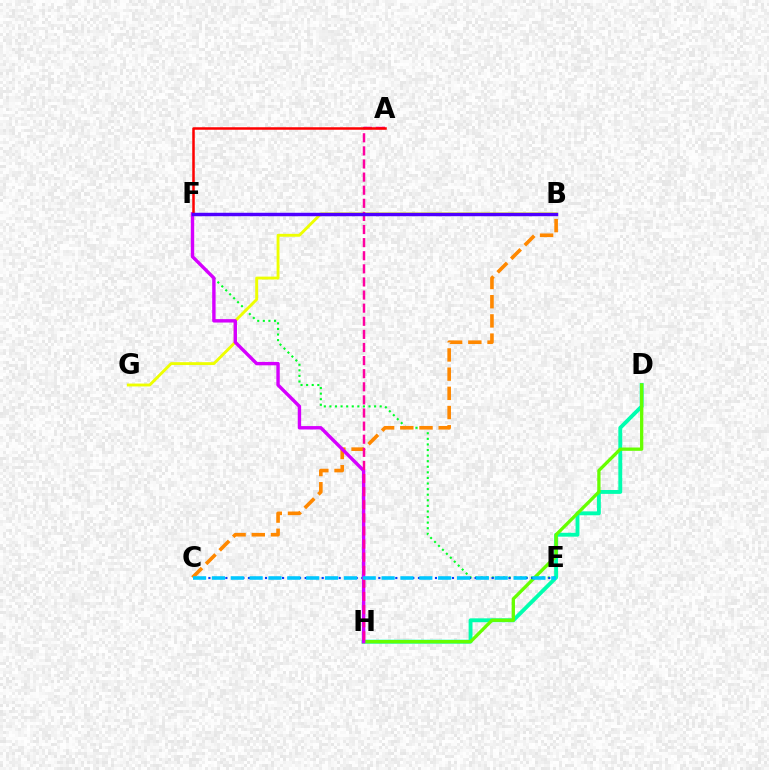{('D', 'H'): [{'color': '#00ffaf', 'line_style': 'solid', 'thickness': 2.79}, {'color': '#66ff00', 'line_style': 'solid', 'thickness': 2.37}], ('E', 'F'): [{'color': '#00ff27', 'line_style': 'dotted', 'thickness': 1.52}], ('B', 'G'): [{'color': '#eeff00', 'line_style': 'solid', 'thickness': 2.08}], ('B', 'C'): [{'color': '#ff8800', 'line_style': 'dashed', 'thickness': 2.61}], ('C', 'E'): [{'color': '#003fff', 'line_style': 'dotted', 'thickness': 1.54}, {'color': '#00c7ff', 'line_style': 'dashed', 'thickness': 2.56}], ('F', 'H'): [{'color': '#d600ff', 'line_style': 'solid', 'thickness': 2.45}], ('A', 'H'): [{'color': '#ff00a0', 'line_style': 'dashed', 'thickness': 1.78}], ('A', 'F'): [{'color': '#ff0000', 'line_style': 'solid', 'thickness': 1.81}], ('B', 'F'): [{'color': '#4f00ff', 'line_style': 'solid', 'thickness': 2.48}]}